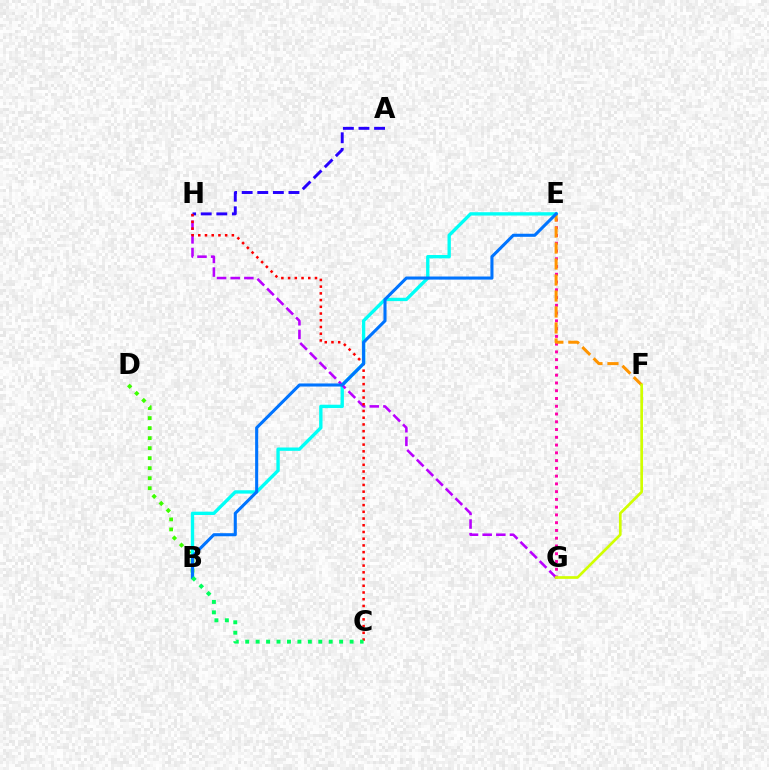{('E', 'G'): [{'color': '#ff00ac', 'line_style': 'dotted', 'thickness': 2.11}], ('B', 'E'): [{'color': '#00fff6', 'line_style': 'solid', 'thickness': 2.41}, {'color': '#0074ff', 'line_style': 'solid', 'thickness': 2.21}], ('G', 'H'): [{'color': '#b900ff', 'line_style': 'dashed', 'thickness': 1.85}], ('E', 'F'): [{'color': '#ff9400', 'line_style': 'dashed', 'thickness': 2.17}], ('F', 'G'): [{'color': '#d1ff00', 'line_style': 'solid', 'thickness': 1.94}], ('A', 'H'): [{'color': '#2500ff', 'line_style': 'dashed', 'thickness': 2.12}], ('C', 'H'): [{'color': '#ff0000', 'line_style': 'dotted', 'thickness': 1.83}], ('B', 'D'): [{'color': '#3dff00', 'line_style': 'dotted', 'thickness': 2.72}], ('B', 'C'): [{'color': '#00ff5c', 'line_style': 'dotted', 'thickness': 2.84}]}